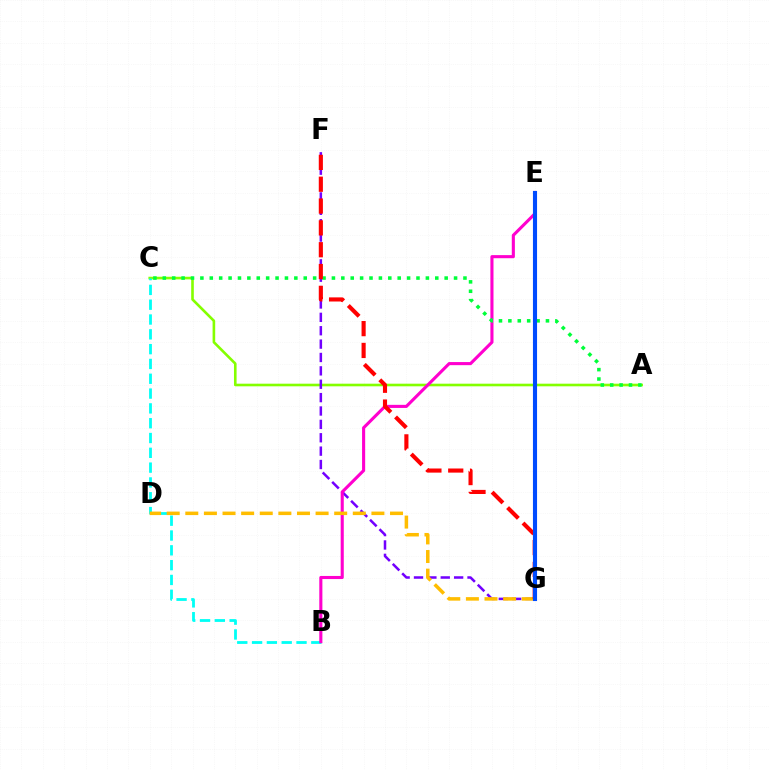{('A', 'C'): [{'color': '#84ff00', 'line_style': 'solid', 'thickness': 1.88}, {'color': '#00ff39', 'line_style': 'dotted', 'thickness': 2.55}], ('B', 'C'): [{'color': '#00fff6', 'line_style': 'dashed', 'thickness': 2.01}], ('F', 'G'): [{'color': '#7200ff', 'line_style': 'dashed', 'thickness': 1.82}, {'color': '#ff0000', 'line_style': 'dashed', 'thickness': 2.97}], ('B', 'E'): [{'color': '#ff00cf', 'line_style': 'solid', 'thickness': 2.23}], ('D', 'G'): [{'color': '#ffbd00', 'line_style': 'dashed', 'thickness': 2.53}], ('E', 'G'): [{'color': '#004bff', 'line_style': 'solid', 'thickness': 2.96}]}